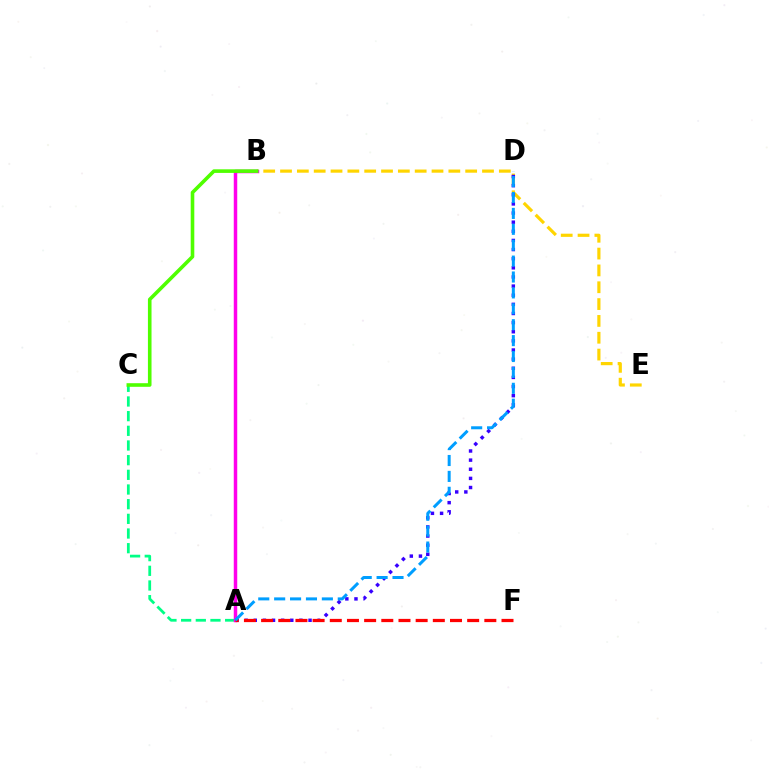{('B', 'E'): [{'color': '#ffd500', 'line_style': 'dashed', 'thickness': 2.29}], ('A', 'D'): [{'color': '#3700ff', 'line_style': 'dotted', 'thickness': 2.48}, {'color': '#009eff', 'line_style': 'dashed', 'thickness': 2.16}], ('A', 'C'): [{'color': '#00ff86', 'line_style': 'dashed', 'thickness': 1.99}], ('A', 'B'): [{'color': '#ff00ed', 'line_style': 'solid', 'thickness': 2.5}], ('B', 'C'): [{'color': '#4fff00', 'line_style': 'solid', 'thickness': 2.59}], ('A', 'F'): [{'color': '#ff0000', 'line_style': 'dashed', 'thickness': 2.33}]}